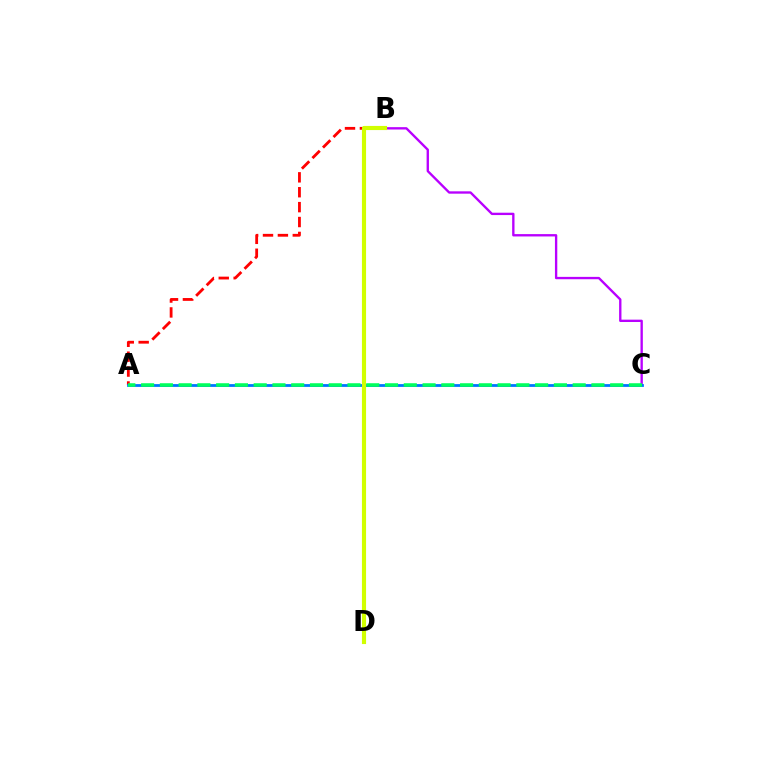{('A', 'B'): [{'color': '#ff0000', 'line_style': 'dashed', 'thickness': 2.02}], ('B', 'C'): [{'color': '#b900ff', 'line_style': 'solid', 'thickness': 1.69}], ('A', 'C'): [{'color': '#0074ff', 'line_style': 'solid', 'thickness': 2.0}, {'color': '#00ff5c', 'line_style': 'dashed', 'thickness': 2.55}], ('B', 'D'): [{'color': '#d1ff00', 'line_style': 'solid', 'thickness': 2.98}]}